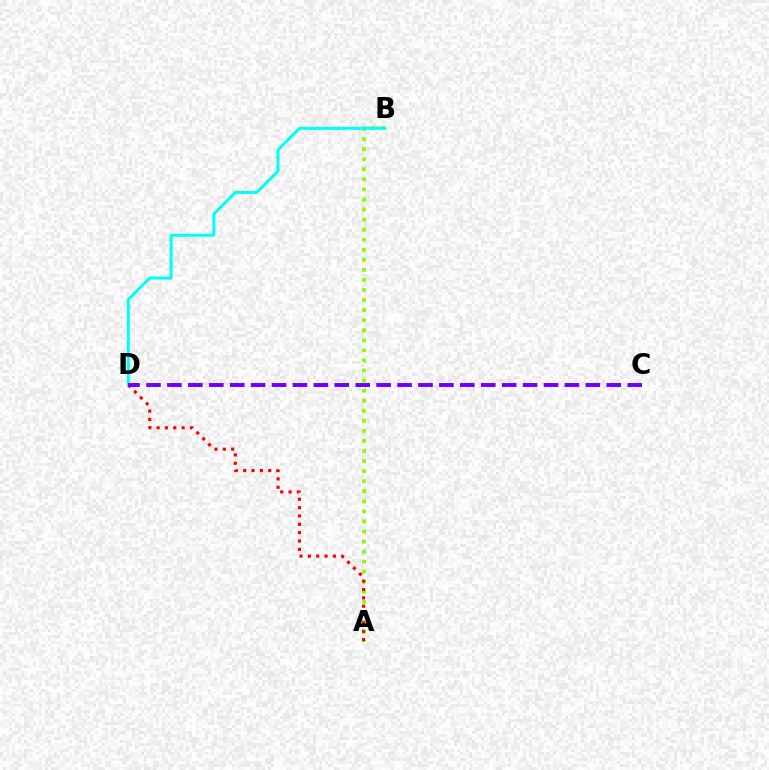{('A', 'B'): [{'color': '#84ff00', 'line_style': 'dotted', 'thickness': 2.73}], ('A', 'D'): [{'color': '#ff0000', 'line_style': 'dotted', 'thickness': 2.27}], ('B', 'D'): [{'color': '#00fff6', 'line_style': 'solid', 'thickness': 2.14}], ('C', 'D'): [{'color': '#7200ff', 'line_style': 'dashed', 'thickness': 2.84}]}